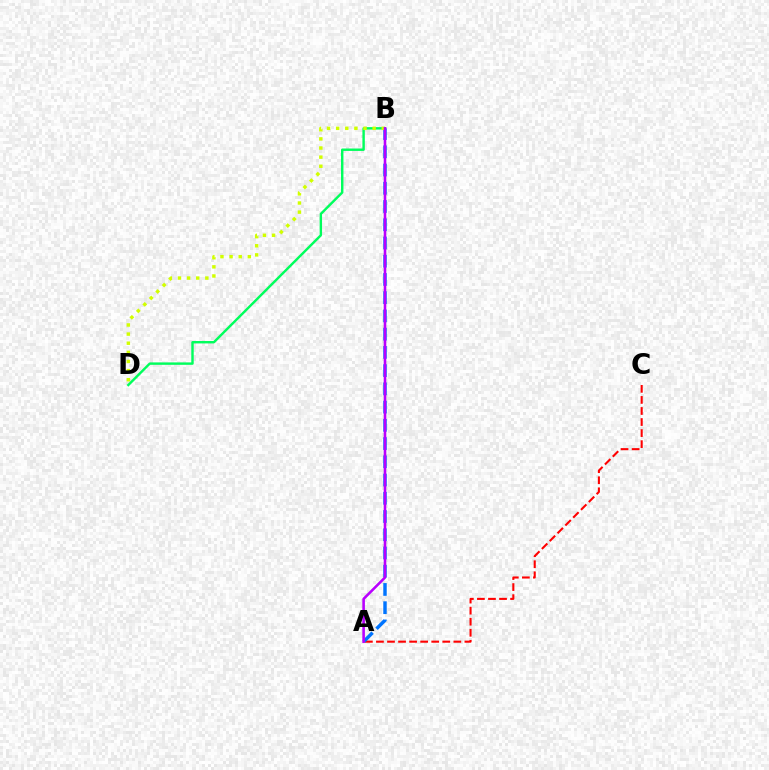{('A', 'C'): [{'color': '#ff0000', 'line_style': 'dashed', 'thickness': 1.5}], ('B', 'D'): [{'color': '#00ff5c', 'line_style': 'solid', 'thickness': 1.74}, {'color': '#d1ff00', 'line_style': 'dotted', 'thickness': 2.48}], ('A', 'B'): [{'color': '#0074ff', 'line_style': 'dashed', 'thickness': 2.48}, {'color': '#b900ff', 'line_style': 'solid', 'thickness': 1.86}]}